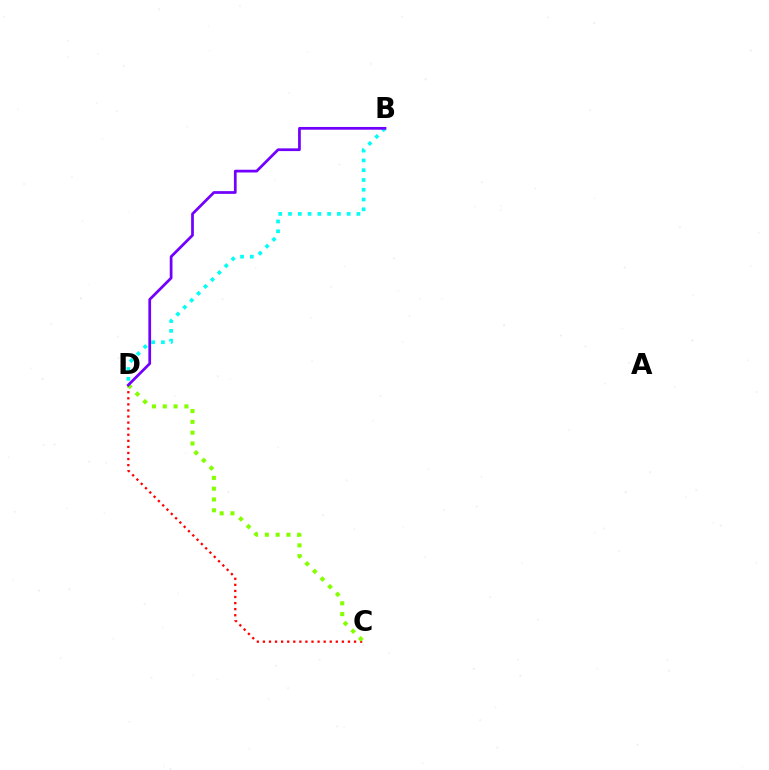{('B', 'D'): [{'color': '#00fff6', 'line_style': 'dotted', 'thickness': 2.66}, {'color': '#7200ff', 'line_style': 'solid', 'thickness': 1.97}], ('C', 'D'): [{'color': '#ff0000', 'line_style': 'dotted', 'thickness': 1.65}, {'color': '#84ff00', 'line_style': 'dotted', 'thickness': 2.94}]}